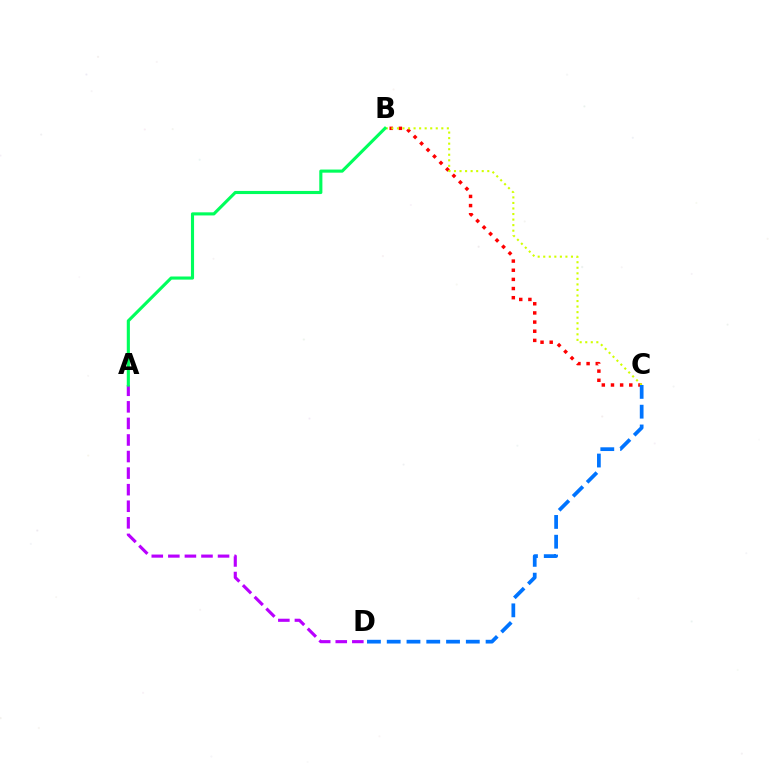{('B', 'C'): [{'color': '#ff0000', 'line_style': 'dotted', 'thickness': 2.49}, {'color': '#d1ff00', 'line_style': 'dotted', 'thickness': 1.51}], ('A', 'D'): [{'color': '#b900ff', 'line_style': 'dashed', 'thickness': 2.25}], ('C', 'D'): [{'color': '#0074ff', 'line_style': 'dashed', 'thickness': 2.69}], ('A', 'B'): [{'color': '#00ff5c', 'line_style': 'solid', 'thickness': 2.24}]}